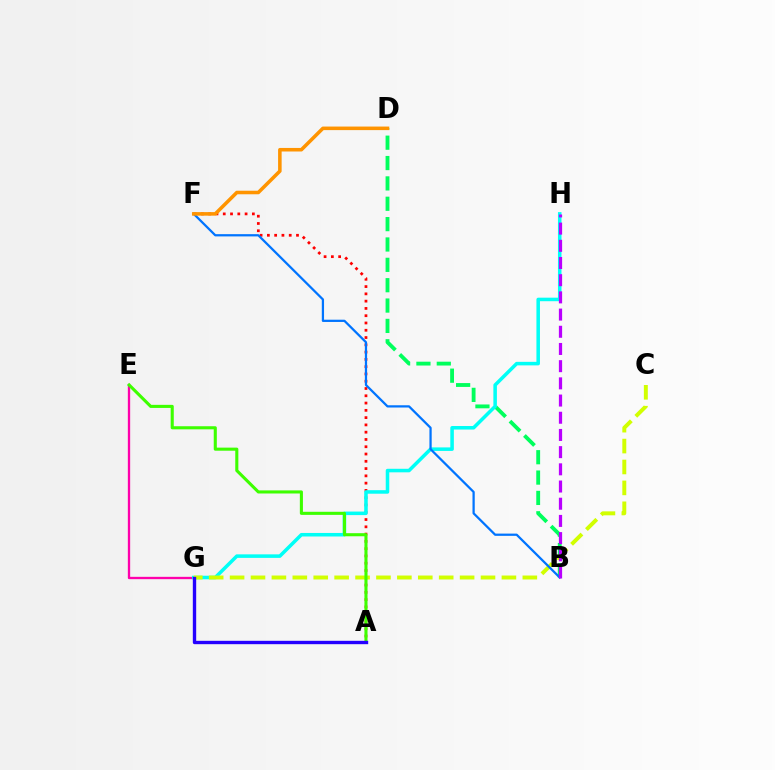{('A', 'F'): [{'color': '#ff0000', 'line_style': 'dotted', 'thickness': 1.98}], ('B', 'D'): [{'color': '#00ff5c', 'line_style': 'dashed', 'thickness': 2.77}], ('E', 'G'): [{'color': '#ff00ac', 'line_style': 'solid', 'thickness': 1.68}], ('G', 'H'): [{'color': '#00fff6', 'line_style': 'solid', 'thickness': 2.54}], ('C', 'G'): [{'color': '#d1ff00', 'line_style': 'dashed', 'thickness': 2.84}], ('B', 'F'): [{'color': '#0074ff', 'line_style': 'solid', 'thickness': 1.62}], ('D', 'F'): [{'color': '#ff9400', 'line_style': 'solid', 'thickness': 2.56}], ('A', 'E'): [{'color': '#3dff00', 'line_style': 'solid', 'thickness': 2.22}], ('B', 'H'): [{'color': '#b900ff', 'line_style': 'dashed', 'thickness': 2.34}], ('A', 'G'): [{'color': '#2500ff', 'line_style': 'solid', 'thickness': 2.42}]}